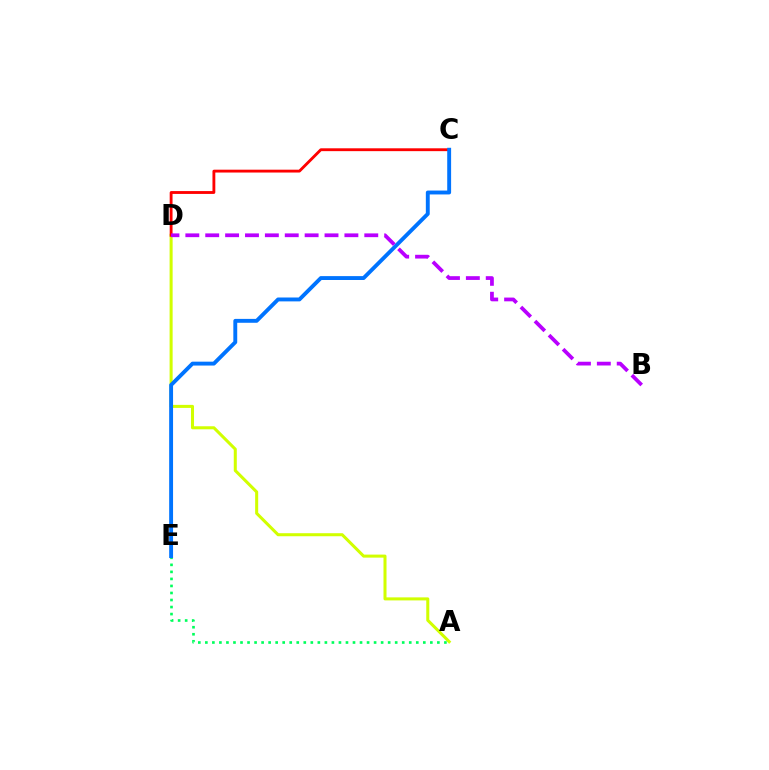{('A', 'D'): [{'color': '#d1ff00', 'line_style': 'solid', 'thickness': 2.19}], ('C', 'D'): [{'color': '#ff0000', 'line_style': 'solid', 'thickness': 2.05}], ('A', 'E'): [{'color': '#00ff5c', 'line_style': 'dotted', 'thickness': 1.91}], ('C', 'E'): [{'color': '#0074ff', 'line_style': 'solid', 'thickness': 2.8}], ('B', 'D'): [{'color': '#b900ff', 'line_style': 'dashed', 'thickness': 2.7}]}